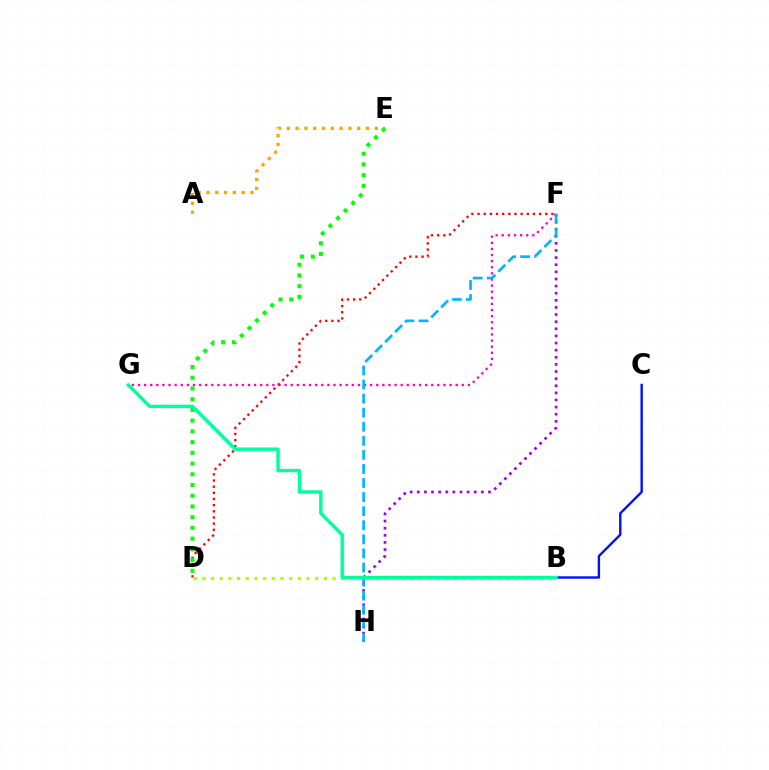{('B', 'C'): [{'color': '#0010ff', 'line_style': 'solid', 'thickness': 1.72}], ('F', 'H'): [{'color': '#9b00ff', 'line_style': 'dotted', 'thickness': 1.93}, {'color': '#00b5ff', 'line_style': 'dashed', 'thickness': 1.91}], ('F', 'G'): [{'color': '#ff00bd', 'line_style': 'dotted', 'thickness': 1.66}], ('D', 'F'): [{'color': '#ff0000', 'line_style': 'dotted', 'thickness': 1.67}], ('B', 'D'): [{'color': '#b3ff00', 'line_style': 'dotted', 'thickness': 2.36}], ('A', 'E'): [{'color': '#ffa500', 'line_style': 'dotted', 'thickness': 2.39}], ('D', 'E'): [{'color': '#08ff00', 'line_style': 'dotted', 'thickness': 2.91}], ('B', 'G'): [{'color': '#00ff9d', 'line_style': 'solid', 'thickness': 2.46}]}